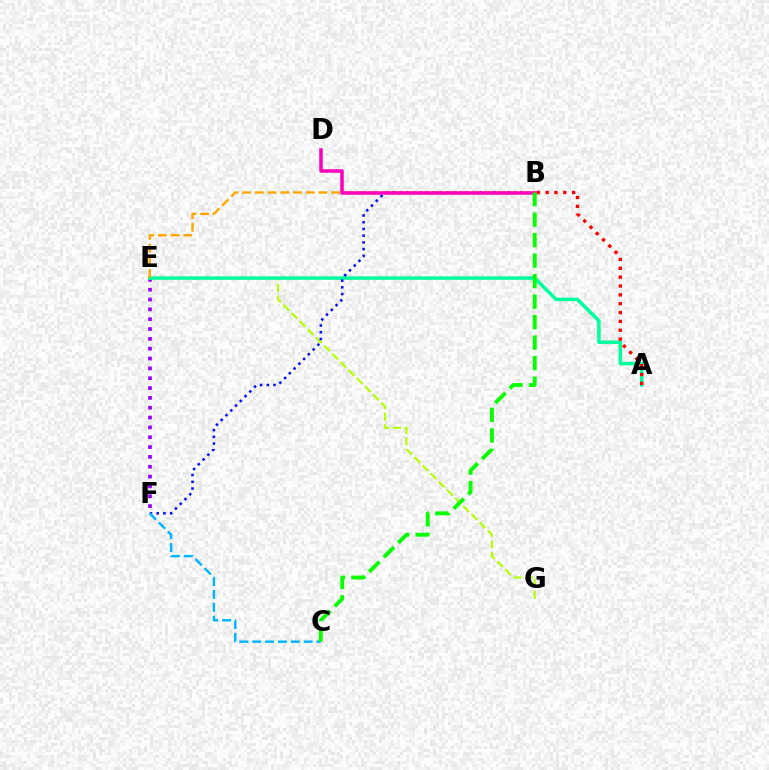{('E', 'F'): [{'color': '#9b00ff', 'line_style': 'dotted', 'thickness': 2.67}], ('E', 'G'): [{'color': '#b3ff00', 'line_style': 'dashed', 'thickness': 1.57}], ('A', 'E'): [{'color': '#00ff9d', 'line_style': 'solid', 'thickness': 2.55}], ('B', 'F'): [{'color': '#0010ff', 'line_style': 'dotted', 'thickness': 1.83}], ('B', 'E'): [{'color': '#ffa500', 'line_style': 'dashed', 'thickness': 1.73}], ('B', 'D'): [{'color': '#ff00bd', 'line_style': 'solid', 'thickness': 2.53}], ('C', 'F'): [{'color': '#00b5ff', 'line_style': 'dashed', 'thickness': 1.75}], ('A', 'B'): [{'color': '#ff0000', 'line_style': 'dotted', 'thickness': 2.4}], ('B', 'C'): [{'color': '#08ff00', 'line_style': 'dashed', 'thickness': 2.79}]}